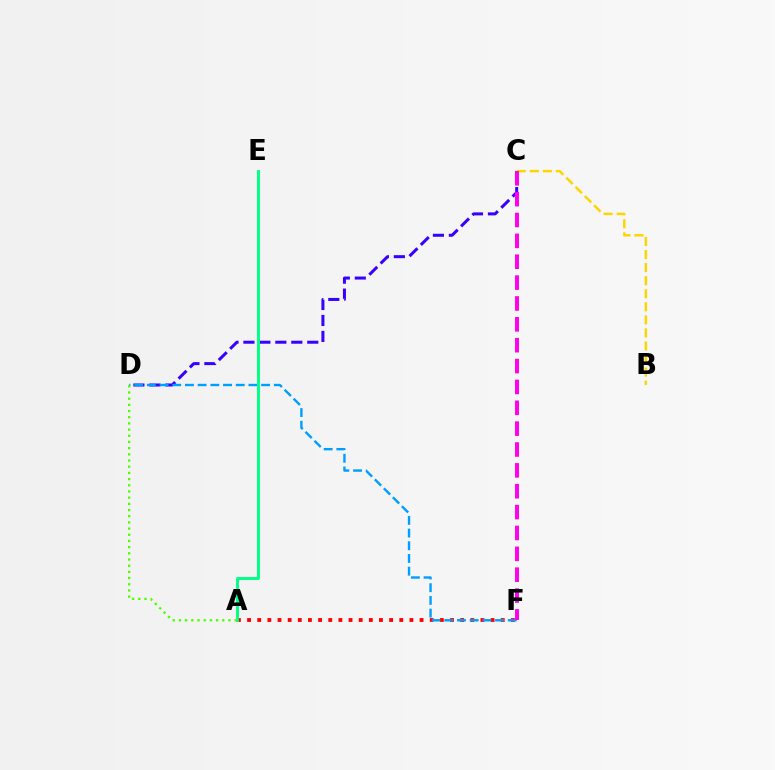{('C', 'D'): [{'color': '#3700ff', 'line_style': 'dashed', 'thickness': 2.17}], ('A', 'F'): [{'color': '#ff0000', 'line_style': 'dotted', 'thickness': 2.76}], ('D', 'F'): [{'color': '#009eff', 'line_style': 'dashed', 'thickness': 1.72}], ('A', 'E'): [{'color': '#00ff86', 'line_style': 'solid', 'thickness': 2.1}], ('A', 'D'): [{'color': '#4fff00', 'line_style': 'dotted', 'thickness': 1.68}], ('B', 'C'): [{'color': '#ffd500', 'line_style': 'dashed', 'thickness': 1.77}], ('C', 'F'): [{'color': '#ff00ed', 'line_style': 'dashed', 'thickness': 2.83}]}